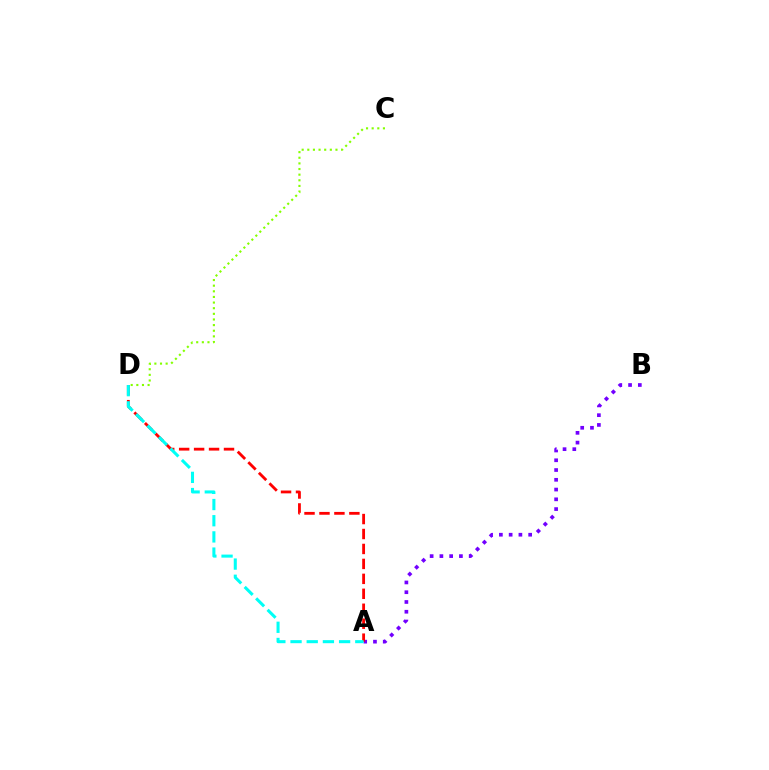{('A', 'B'): [{'color': '#7200ff', 'line_style': 'dotted', 'thickness': 2.65}], ('C', 'D'): [{'color': '#84ff00', 'line_style': 'dotted', 'thickness': 1.53}], ('A', 'D'): [{'color': '#ff0000', 'line_style': 'dashed', 'thickness': 2.03}, {'color': '#00fff6', 'line_style': 'dashed', 'thickness': 2.2}]}